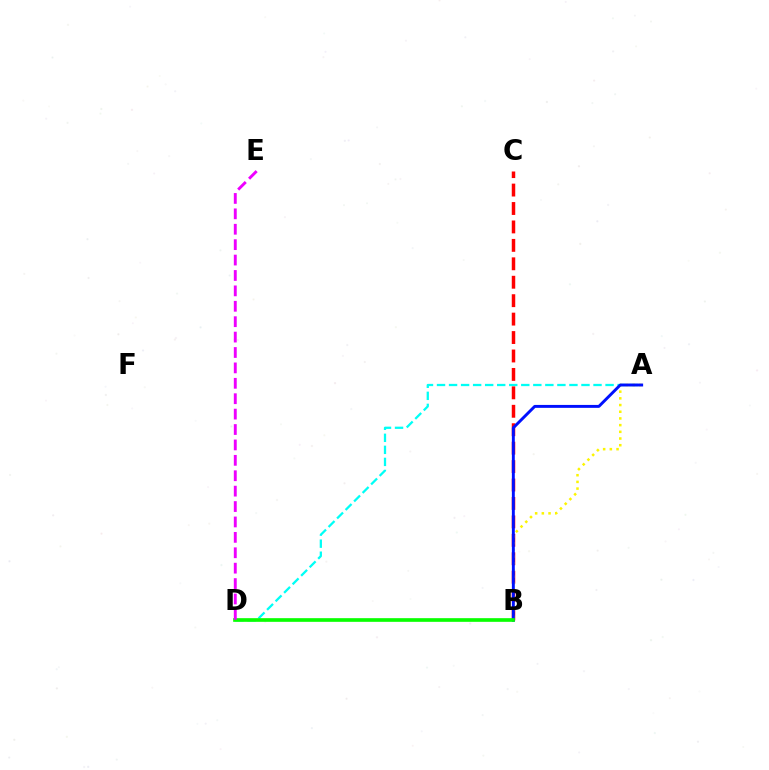{('A', 'D'): [{'color': '#00fff6', 'line_style': 'dashed', 'thickness': 1.64}], ('B', 'C'): [{'color': '#ff0000', 'line_style': 'dashed', 'thickness': 2.5}], ('A', 'B'): [{'color': '#fcf500', 'line_style': 'dotted', 'thickness': 1.82}, {'color': '#0010ff', 'line_style': 'solid', 'thickness': 2.11}], ('B', 'D'): [{'color': '#08ff00', 'line_style': 'solid', 'thickness': 2.64}], ('D', 'E'): [{'color': '#ee00ff', 'line_style': 'dashed', 'thickness': 2.09}]}